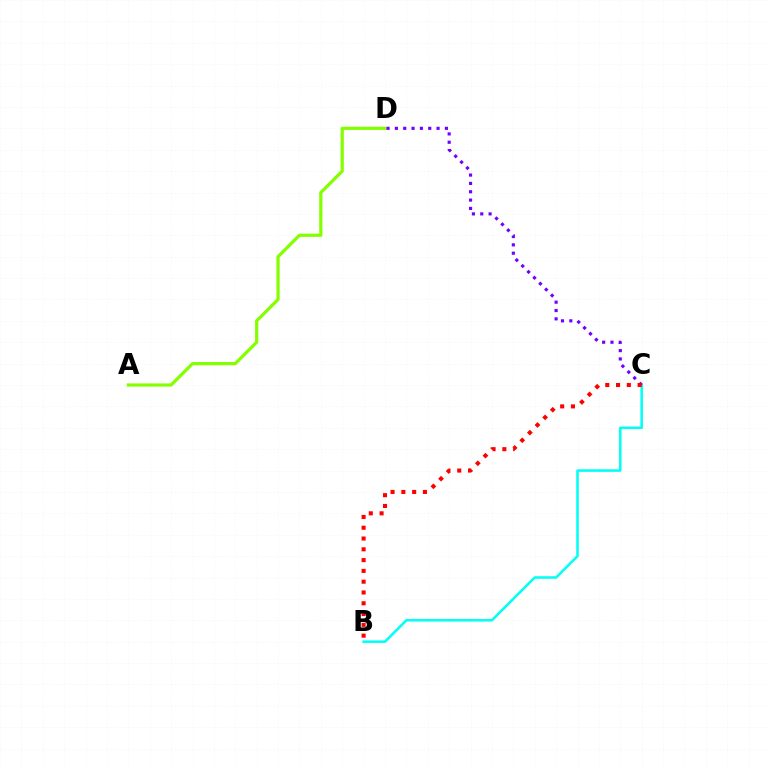{('B', 'C'): [{'color': '#00fff6', 'line_style': 'solid', 'thickness': 1.83}, {'color': '#ff0000', 'line_style': 'dotted', 'thickness': 2.93}], ('A', 'D'): [{'color': '#84ff00', 'line_style': 'solid', 'thickness': 2.31}], ('C', 'D'): [{'color': '#7200ff', 'line_style': 'dotted', 'thickness': 2.27}]}